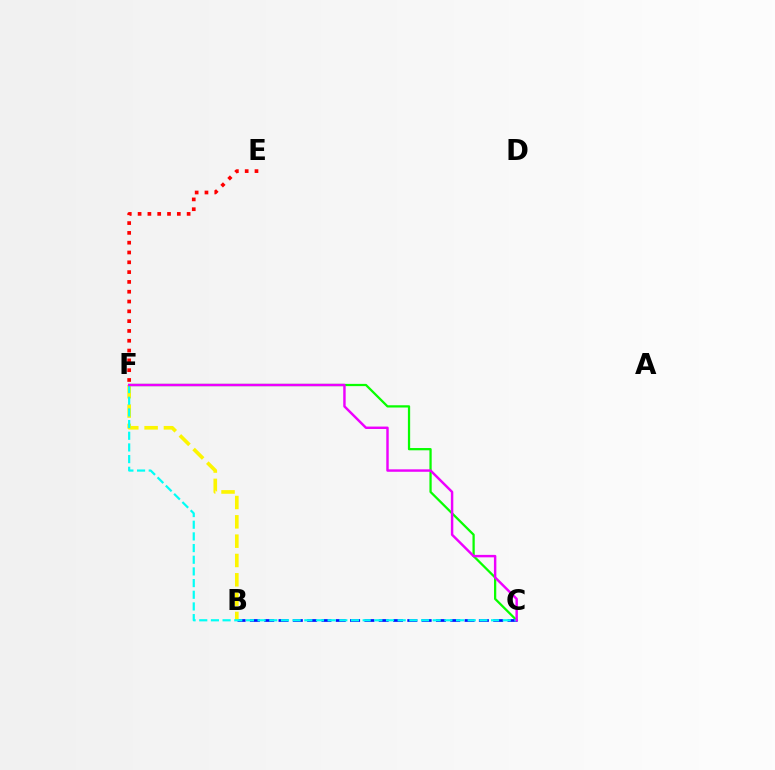{('C', 'F'): [{'color': '#08ff00', 'line_style': 'solid', 'thickness': 1.63}, {'color': '#00fff6', 'line_style': 'dashed', 'thickness': 1.59}, {'color': '#ee00ff', 'line_style': 'solid', 'thickness': 1.76}], ('B', 'C'): [{'color': '#0010ff', 'line_style': 'dashed', 'thickness': 1.94}], ('B', 'F'): [{'color': '#fcf500', 'line_style': 'dashed', 'thickness': 2.63}], ('E', 'F'): [{'color': '#ff0000', 'line_style': 'dotted', 'thickness': 2.66}]}